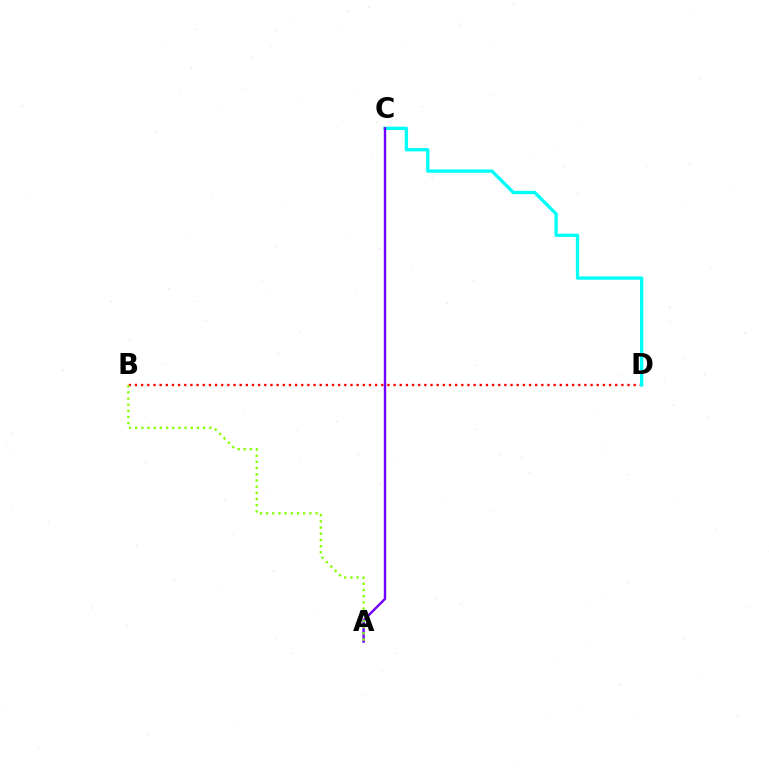{('B', 'D'): [{'color': '#ff0000', 'line_style': 'dotted', 'thickness': 1.67}], ('C', 'D'): [{'color': '#00fff6', 'line_style': 'solid', 'thickness': 2.39}], ('A', 'C'): [{'color': '#7200ff', 'line_style': 'solid', 'thickness': 1.73}], ('A', 'B'): [{'color': '#84ff00', 'line_style': 'dotted', 'thickness': 1.68}]}